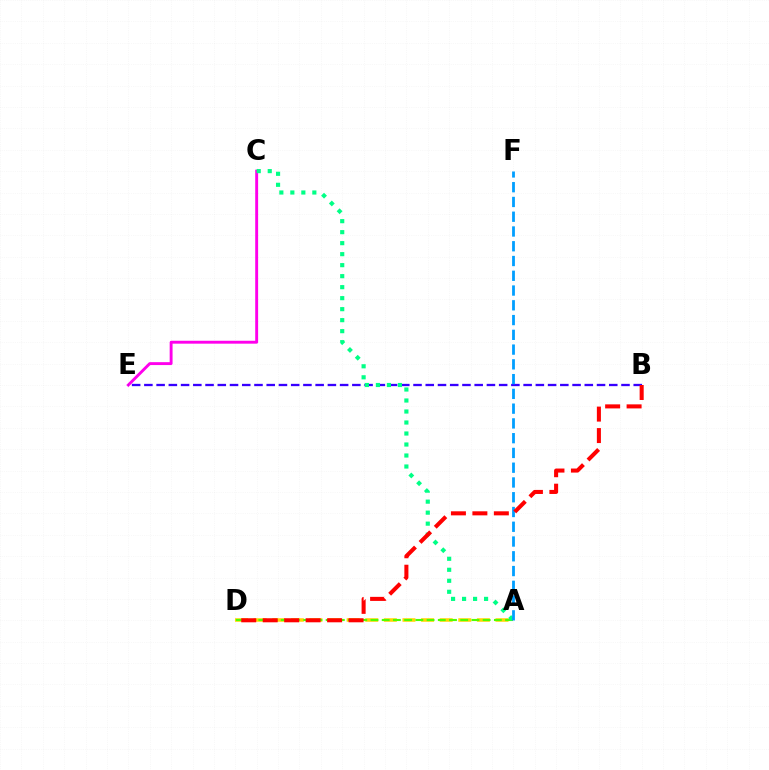{('C', 'E'): [{'color': '#ff00ed', 'line_style': 'solid', 'thickness': 2.09}], ('B', 'E'): [{'color': '#3700ff', 'line_style': 'dashed', 'thickness': 1.66}], ('A', 'D'): [{'color': '#ffd500', 'line_style': 'dashed', 'thickness': 2.53}, {'color': '#4fff00', 'line_style': 'dashed', 'thickness': 1.52}], ('A', 'C'): [{'color': '#00ff86', 'line_style': 'dotted', 'thickness': 2.99}], ('A', 'F'): [{'color': '#009eff', 'line_style': 'dashed', 'thickness': 2.01}], ('B', 'D'): [{'color': '#ff0000', 'line_style': 'dashed', 'thickness': 2.92}]}